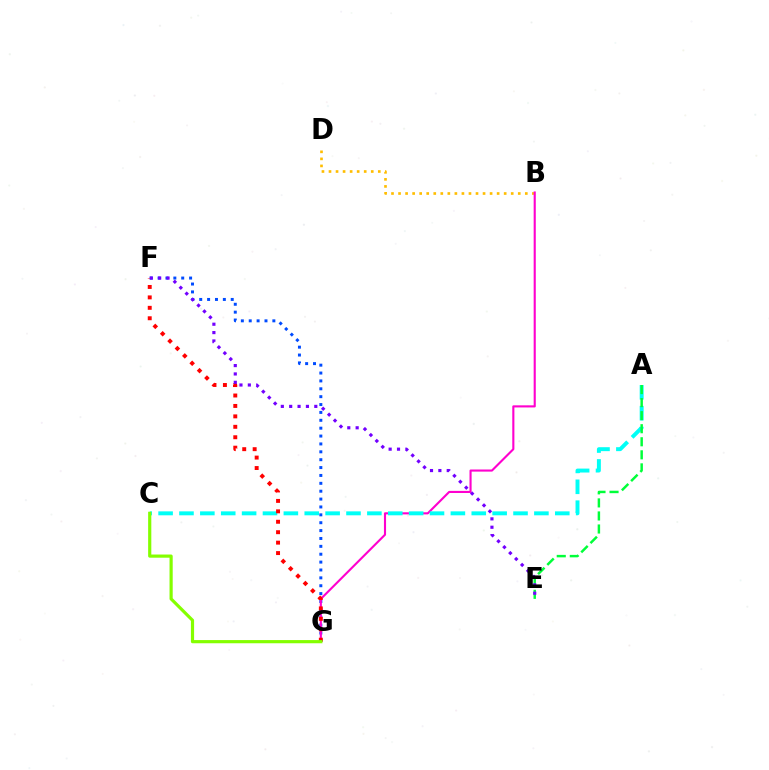{('F', 'G'): [{'color': '#004bff', 'line_style': 'dotted', 'thickness': 2.14}, {'color': '#ff0000', 'line_style': 'dotted', 'thickness': 2.83}], ('B', 'D'): [{'color': '#ffbd00', 'line_style': 'dotted', 'thickness': 1.91}], ('B', 'G'): [{'color': '#ff00cf', 'line_style': 'solid', 'thickness': 1.52}], ('A', 'C'): [{'color': '#00fff6', 'line_style': 'dashed', 'thickness': 2.84}], ('A', 'E'): [{'color': '#00ff39', 'line_style': 'dashed', 'thickness': 1.77}], ('E', 'F'): [{'color': '#7200ff', 'line_style': 'dotted', 'thickness': 2.27}], ('C', 'G'): [{'color': '#84ff00', 'line_style': 'solid', 'thickness': 2.29}]}